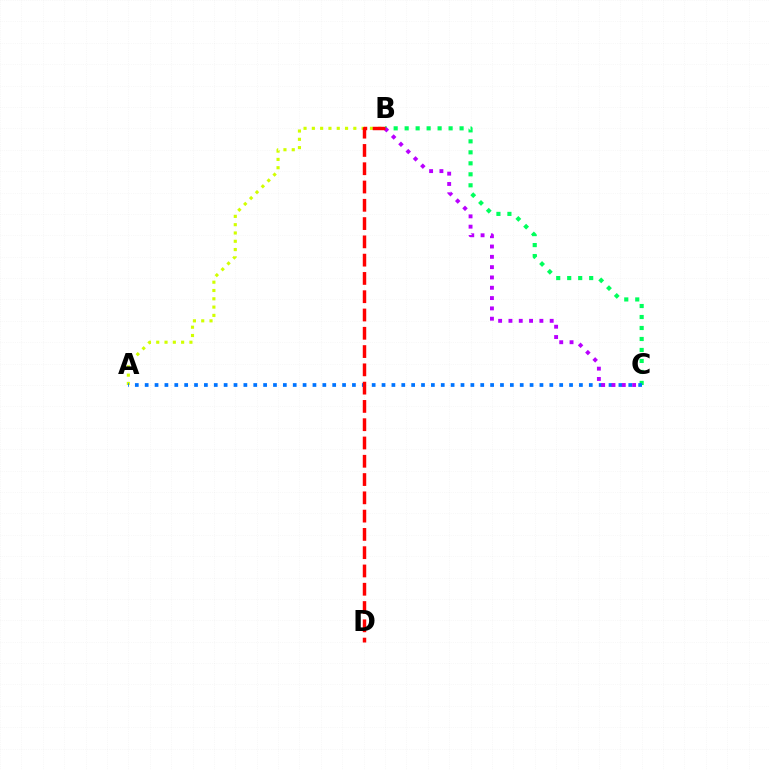{('A', 'B'): [{'color': '#d1ff00', 'line_style': 'dotted', 'thickness': 2.25}], ('B', 'C'): [{'color': '#00ff5c', 'line_style': 'dotted', 'thickness': 2.99}, {'color': '#b900ff', 'line_style': 'dotted', 'thickness': 2.8}], ('A', 'C'): [{'color': '#0074ff', 'line_style': 'dotted', 'thickness': 2.68}], ('B', 'D'): [{'color': '#ff0000', 'line_style': 'dashed', 'thickness': 2.48}]}